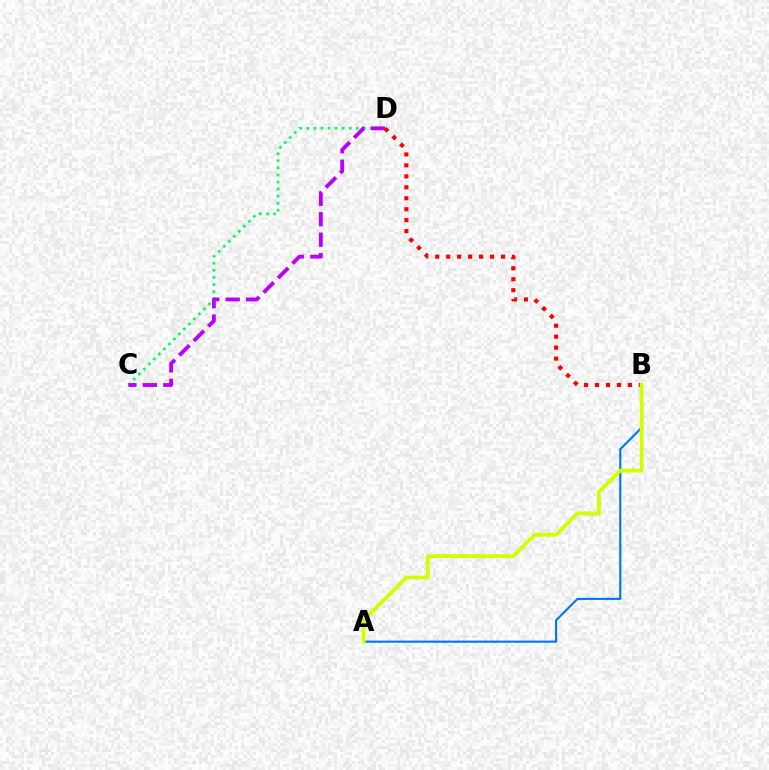{('C', 'D'): [{'color': '#00ff5c', 'line_style': 'dotted', 'thickness': 1.92}, {'color': '#b900ff', 'line_style': 'dashed', 'thickness': 2.78}], ('A', 'B'): [{'color': '#0074ff', 'line_style': 'solid', 'thickness': 1.52}, {'color': '#d1ff00', 'line_style': 'solid', 'thickness': 2.74}], ('B', 'D'): [{'color': '#ff0000', 'line_style': 'dotted', 'thickness': 2.98}]}